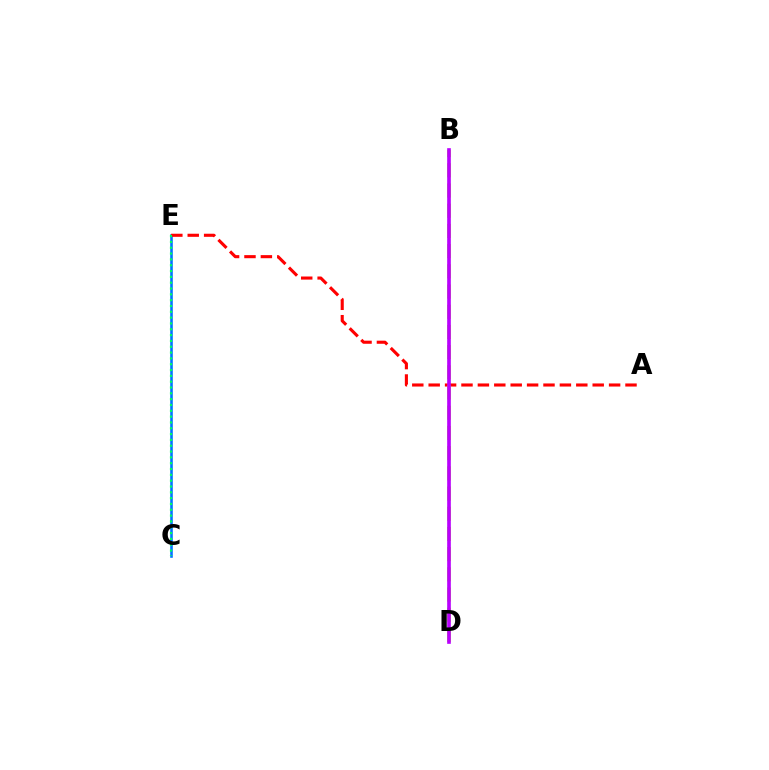{('C', 'E'): [{'color': '#0074ff', 'line_style': 'solid', 'thickness': 1.87}, {'color': '#00ff5c', 'line_style': 'dotted', 'thickness': 1.58}], ('A', 'E'): [{'color': '#ff0000', 'line_style': 'dashed', 'thickness': 2.23}], ('B', 'D'): [{'color': '#d1ff00', 'line_style': 'dashed', 'thickness': 2.74}, {'color': '#b900ff', 'line_style': 'solid', 'thickness': 2.63}]}